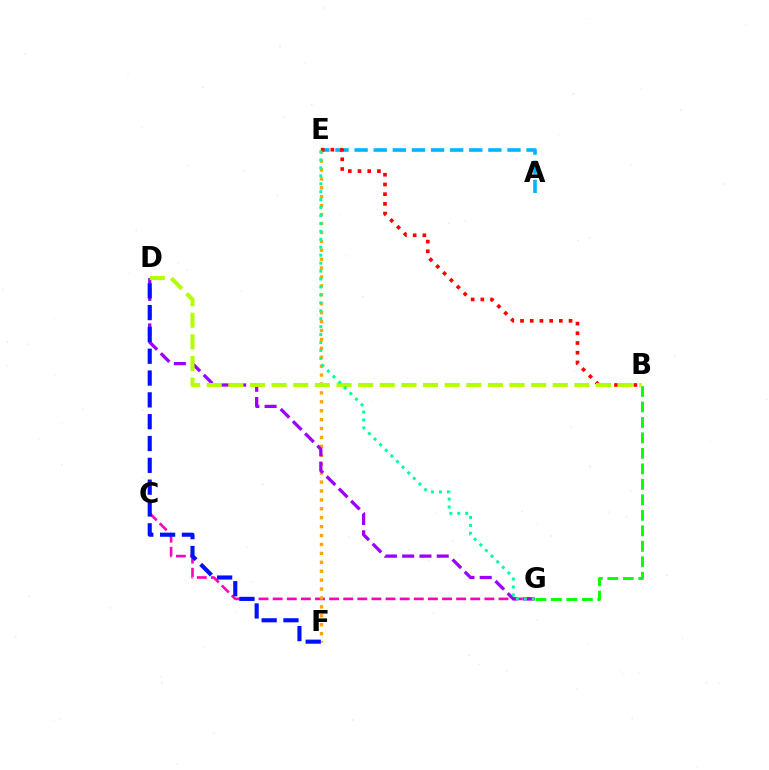{('A', 'E'): [{'color': '#00b5ff', 'line_style': 'dashed', 'thickness': 2.6}], ('C', 'G'): [{'color': '#ff00bd', 'line_style': 'dashed', 'thickness': 1.92}], ('E', 'F'): [{'color': '#ffa500', 'line_style': 'dotted', 'thickness': 2.42}], ('D', 'G'): [{'color': '#9b00ff', 'line_style': 'dashed', 'thickness': 2.35}], ('B', 'E'): [{'color': '#ff0000', 'line_style': 'dotted', 'thickness': 2.64}], ('B', 'G'): [{'color': '#08ff00', 'line_style': 'dashed', 'thickness': 2.1}], ('B', 'D'): [{'color': '#b3ff00', 'line_style': 'dashed', 'thickness': 2.94}], ('E', 'G'): [{'color': '#00ff9d', 'line_style': 'dotted', 'thickness': 2.16}], ('D', 'F'): [{'color': '#0010ff', 'line_style': 'dashed', 'thickness': 2.96}]}